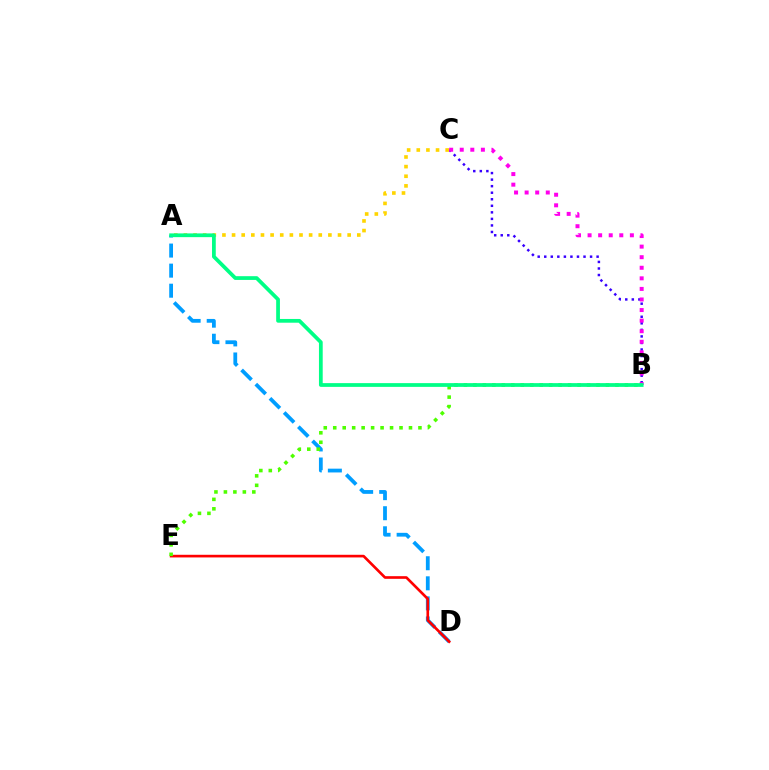{('B', 'C'): [{'color': '#3700ff', 'line_style': 'dotted', 'thickness': 1.78}, {'color': '#ff00ed', 'line_style': 'dotted', 'thickness': 2.87}], ('A', 'D'): [{'color': '#009eff', 'line_style': 'dashed', 'thickness': 2.73}], ('D', 'E'): [{'color': '#ff0000', 'line_style': 'solid', 'thickness': 1.91}], ('A', 'C'): [{'color': '#ffd500', 'line_style': 'dotted', 'thickness': 2.62}], ('B', 'E'): [{'color': '#4fff00', 'line_style': 'dotted', 'thickness': 2.57}], ('A', 'B'): [{'color': '#00ff86', 'line_style': 'solid', 'thickness': 2.7}]}